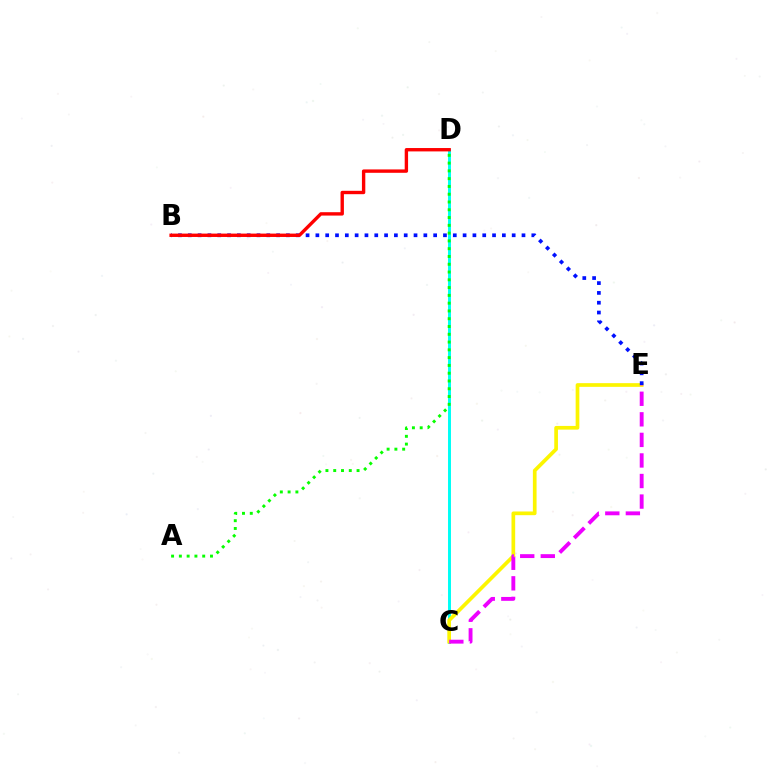{('C', 'D'): [{'color': '#00fff6', 'line_style': 'solid', 'thickness': 2.13}], ('C', 'E'): [{'color': '#fcf500', 'line_style': 'solid', 'thickness': 2.66}, {'color': '#ee00ff', 'line_style': 'dashed', 'thickness': 2.79}], ('B', 'E'): [{'color': '#0010ff', 'line_style': 'dotted', 'thickness': 2.67}], ('A', 'D'): [{'color': '#08ff00', 'line_style': 'dotted', 'thickness': 2.11}], ('B', 'D'): [{'color': '#ff0000', 'line_style': 'solid', 'thickness': 2.43}]}